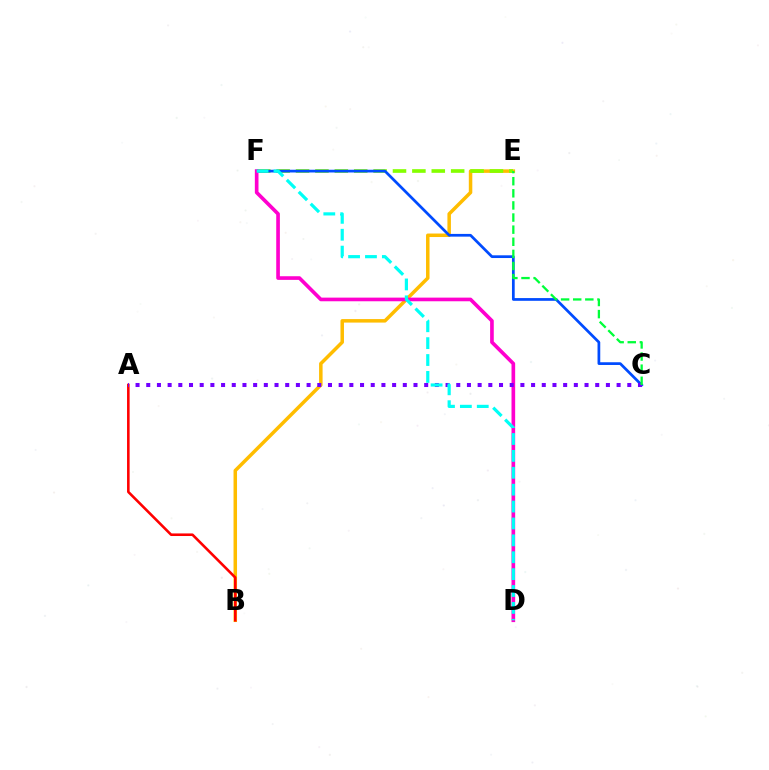{('B', 'E'): [{'color': '#ffbd00', 'line_style': 'solid', 'thickness': 2.52}], ('E', 'F'): [{'color': '#84ff00', 'line_style': 'dashed', 'thickness': 2.63}], ('C', 'F'): [{'color': '#004bff', 'line_style': 'solid', 'thickness': 1.96}], ('D', 'F'): [{'color': '#ff00cf', 'line_style': 'solid', 'thickness': 2.63}, {'color': '#00fff6', 'line_style': 'dashed', 'thickness': 2.29}], ('A', 'B'): [{'color': '#ff0000', 'line_style': 'solid', 'thickness': 1.86}], ('A', 'C'): [{'color': '#7200ff', 'line_style': 'dotted', 'thickness': 2.9}], ('C', 'E'): [{'color': '#00ff39', 'line_style': 'dashed', 'thickness': 1.65}]}